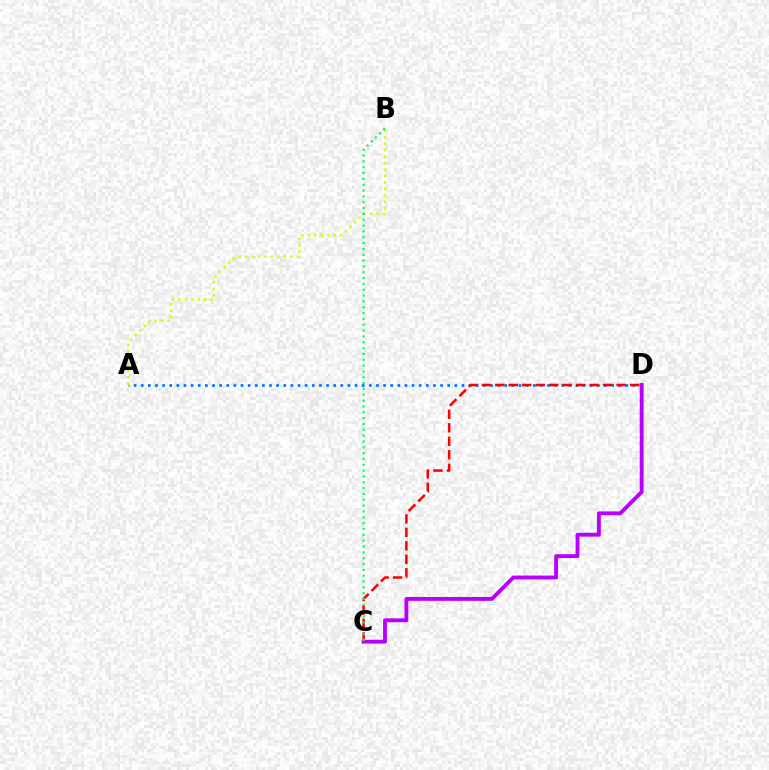{('A', 'D'): [{'color': '#0074ff', 'line_style': 'dotted', 'thickness': 1.94}], ('C', 'D'): [{'color': '#b900ff', 'line_style': 'solid', 'thickness': 2.79}, {'color': '#ff0000', 'line_style': 'dashed', 'thickness': 1.83}], ('A', 'B'): [{'color': '#d1ff00', 'line_style': 'dotted', 'thickness': 1.76}], ('B', 'C'): [{'color': '#00ff5c', 'line_style': 'dotted', 'thickness': 1.59}]}